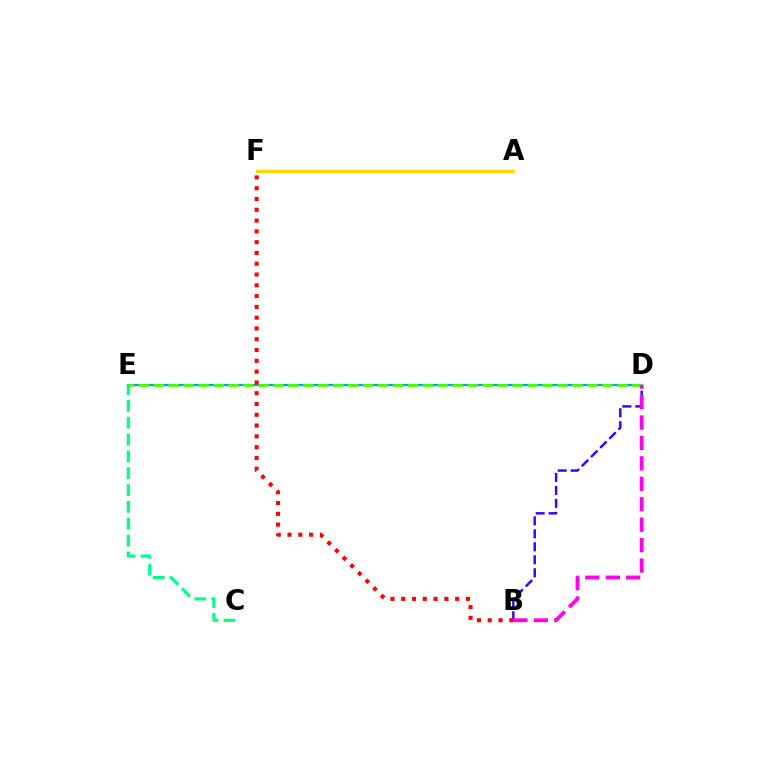{('D', 'E'): [{'color': '#009eff', 'line_style': 'solid', 'thickness': 1.59}, {'color': '#4fff00', 'line_style': 'dashed', 'thickness': 2.03}], ('A', 'F'): [{'color': '#ffd500', 'line_style': 'solid', 'thickness': 2.44}], ('B', 'D'): [{'color': '#3700ff', 'line_style': 'dashed', 'thickness': 1.76}, {'color': '#ff00ed', 'line_style': 'dashed', 'thickness': 2.78}], ('C', 'E'): [{'color': '#00ff86', 'line_style': 'dashed', 'thickness': 2.29}], ('B', 'F'): [{'color': '#ff0000', 'line_style': 'dotted', 'thickness': 2.93}]}